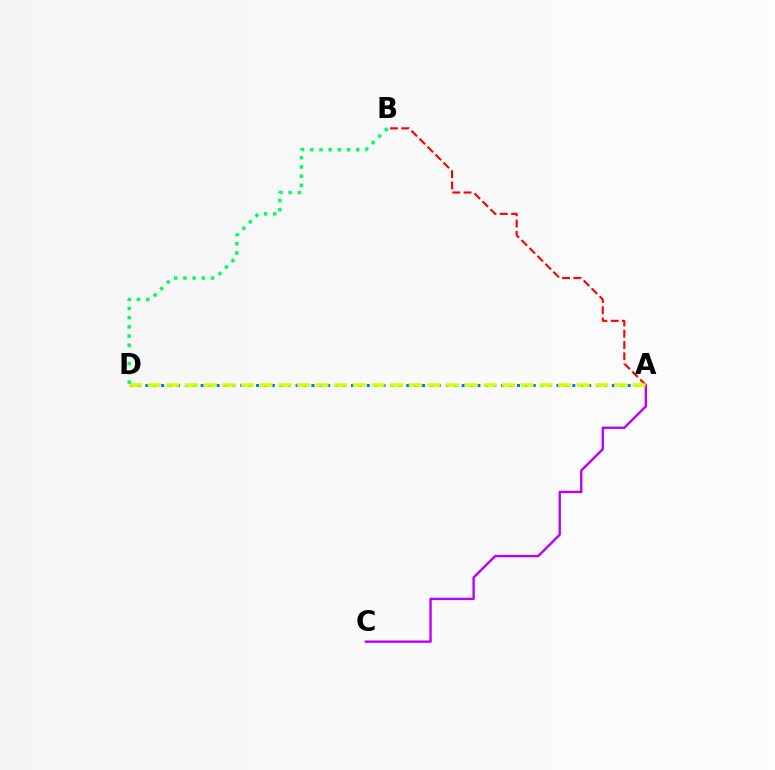{('A', 'D'): [{'color': '#0074ff', 'line_style': 'dotted', 'thickness': 2.15}, {'color': '#d1ff00', 'line_style': 'dashed', 'thickness': 2.53}], ('A', 'B'): [{'color': '#ff0000', 'line_style': 'dashed', 'thickness': 1.53}], ('A', 'C'): [{'color': '#b900ff', 'line_style': 'solid', 'thickness': 1.71}], ('B', 'D'): [{'color': '#00ff5c', 'line_style': 'dotted', 'thickness': 2.5}]}